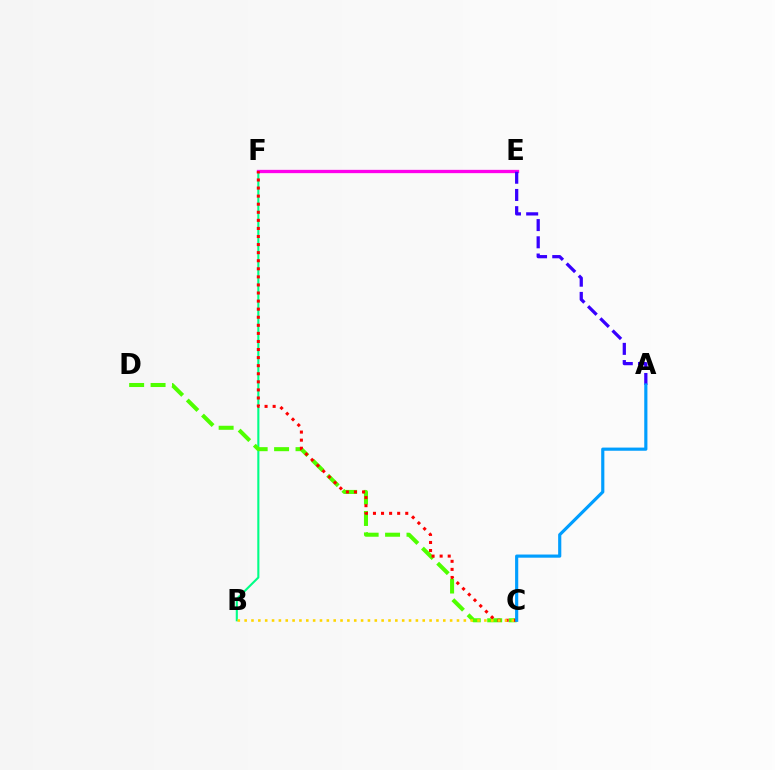{('B', 'F'): [{'color': '#00ff86', 'line_style': 'solid', 'thickness': 1.51}], ('C', 'D'): [{'color': '#4fff00', 'line_style': 'dashed', 'thickness': 2.91}], ('E', 'F'): [{'color': '#ff00ed', 'line_style': 'solid', 'thickness': 2.38}], ('A', 'E'): [{'color': '#3700ff', 'line_style': 'dashed', 'thickness': 2.34}], ('C', 'F'): [{'color': '#ff0000', 'line_style': 'dotted', 'thickness': 2.19}], ('B', 'C'): [{'color': '#ffd500', 'line_style': 'dotted', 'thickness': 1.86}], ('A', 'C'): [{'color': '#009eff', 'line_style': 'solid', 'thickness': 2.28}]}